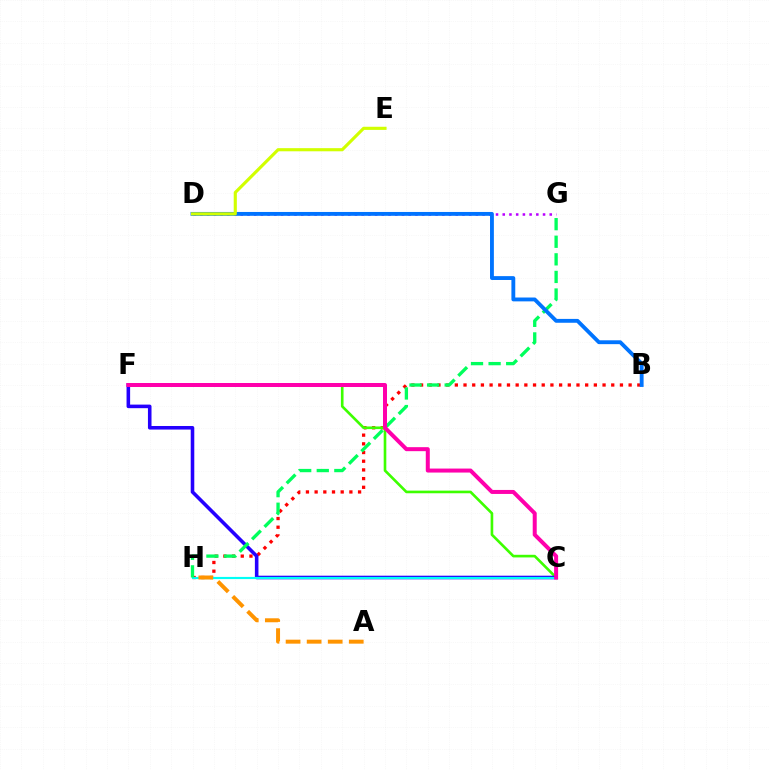{('B', 'H'): [{'color': '#ff0000', 'line_style': 'dotted', 'thickness': 2.36}], ('D', 'G'): [{'color': '#b900ff', 'line_style': 'dotted', 'thickness': 1.82}], ('C', 'F'): [{'color': '#3dff00', 'line_style': 'solid', 'thickness': 1.9}, {'color': '#2500ff', 'line_style': 'solid', 'thickness': 2.57}, {'color': '#ff00ac', 'line_style': 'solid', 'thickness': 2.88}], ('C', 'H'): [{'color': '#00fff6', 'line_style': 'solid', 'thickness': 1.56}], ('G', 'H'): [{'color': '#00ff5c', 'line_style': 'dashed', 'thickness': 2.39}], ('A', 'H'): [{'color': '#ff9400', 'line_style': 'dashed', 'thickness': 2.86}], ('B', 'D'): [{'color': '#0074ff', 'line_style': 'solid', 'thickness': 2.78}], ('D', 'E'): [{'color': '#d1ff00', 'line_style': 'solid', 'thickness': 2.25}]}